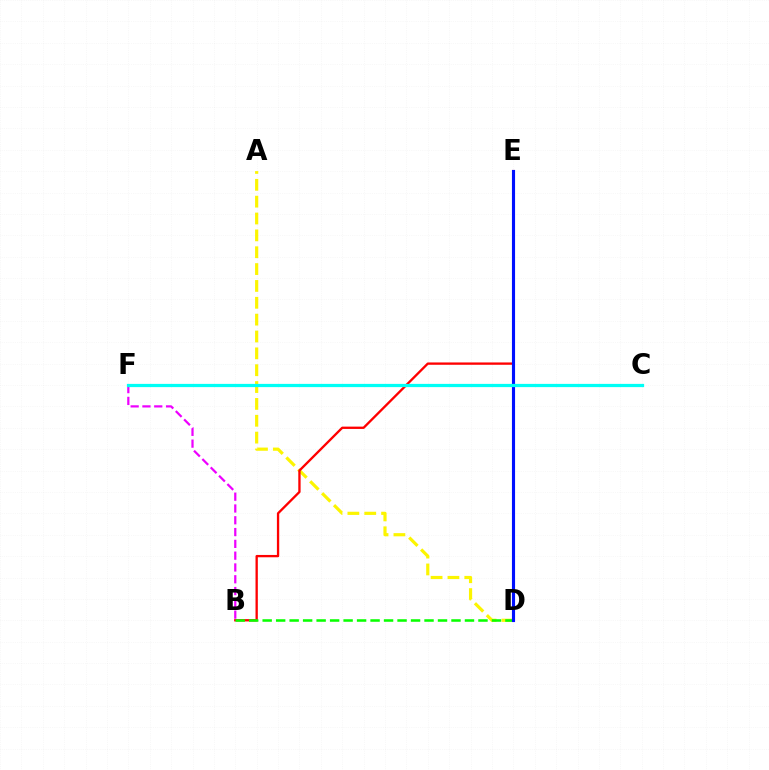{('B', 'F'): [{'color': '#ee00ff', 'line_style': 'dashed', 'thickness': 1.6}], ('A', 'D'): [{'color': '#fcf500', 'line_style': 'dashed', 'thickness': 2.29}], ('B', 'E'): [{'color': '#ff0000', 'line_style': 'solid', 'thickness': 1.67}], ('B', 'D'): [{'color': '#08ff00', 'line_style': 'dashed', 'thickness': 1.83}], ('D', 'E'): [{'color': '#0010ff', 'line_style': 'solid', 'thickness': 2.25}], ('C', 'F'): [{'color': '#00fff6', 'line_style': 'solid', 'thickness': 2.33}]}